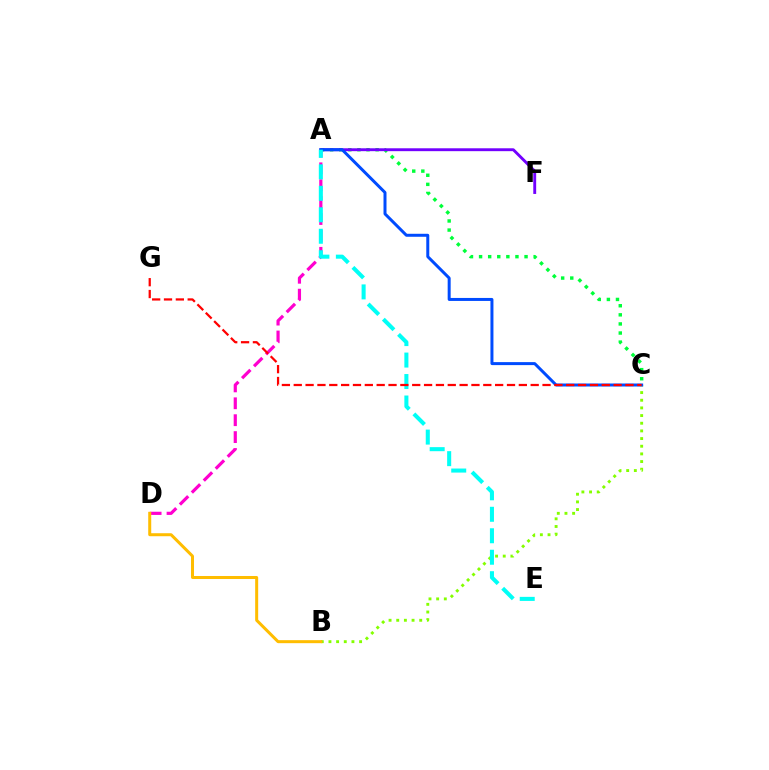{('A', 'C'): [{'color': '#00ff39', 'line_style': 'dotted', 'thickness': 2.47}, {'color': '#004bff', 'line_style': 'solid', 'thickness': 2.15}], ('A', 'F'): [{'color': '#7200ff', 'line_style': 'solid', 'thickness': 2.08}], ('A', 'D'): [{'color': '#ff00cf', 'line_style': 'dashed', 'thickness': 2.3}], ('B', 'C'): [{'color': '#84ff00', 'line_style': 'dotted', 'thickness': 2.08}], ('B', 'D'): [{'color': '#ffbd00', 'line_style': 'solid', 'thickness': 2.17}], ('A', 'E'): [{'color': '#00fff6', 'line_style': 'dashed', 'thickness': 2.92}], ('C', 'G'): [{'color': '#ff0000', 'line_style': 'dashed', 'thickness': 1.61}]}